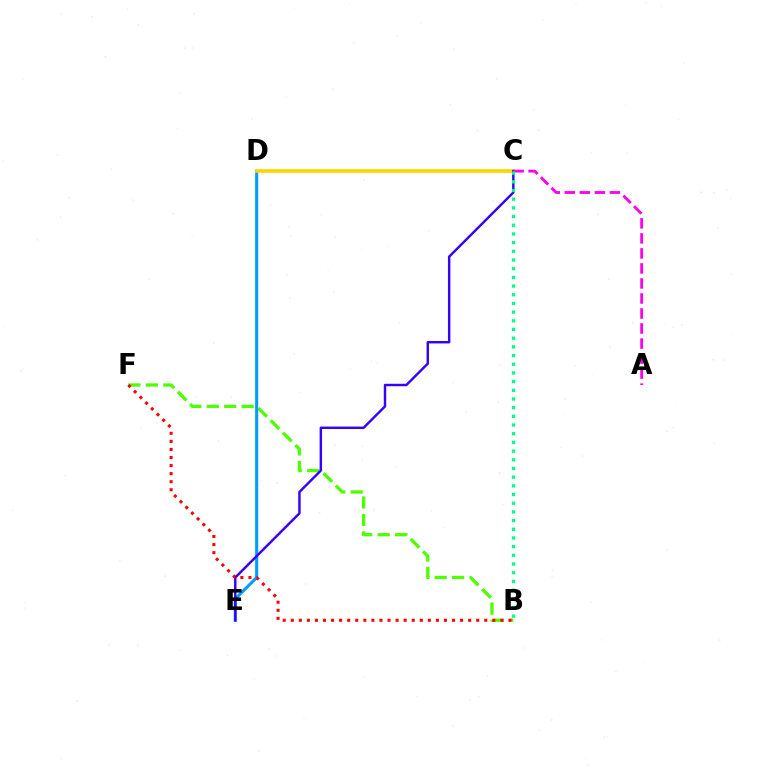{('B', 'F'): [{'color': '#4fff00', 'line_style': 'dashed', 'thickness': 2.37}, {'color': '#ff0000', 'line_style': 'dotted', 'thickness': 2.19}], ('D', 'E'): [{'color': '#009eff', 'line_style': 'solid', 'thickness': 2.22}], ('C', 'D'): [{'color': '#ffd500', 'line_style': 'solid', 'thickness': 2.61}], ('C', 'E'): [{'color': '#3700ff', 'line_style': 'solid', 'thickness': 1.76}], ('A', 'C'): [{'color': '#ff00ed', 'line_style': 'dashed', 'thickness': 2.04}], ('B', 'C'): [{'color': '#00ff86', 'line_style': 'dotted', 'thickness': 2.36}]}